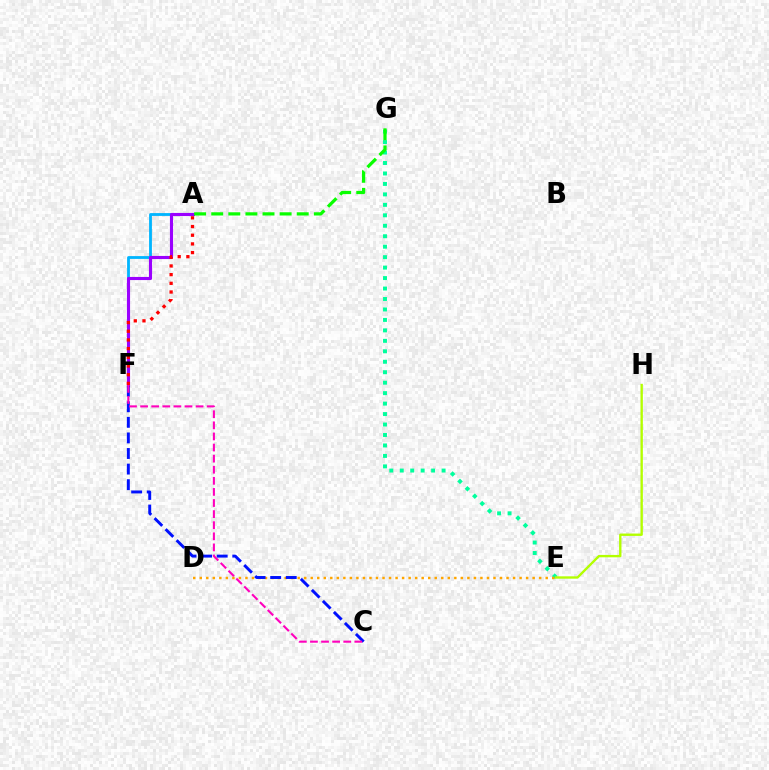{('E', 'G'): [{'color': '#00ff9d', 'line_style': 'dotted', 'thickness': 2.84}], ('A', 'F'): [{'color': '#00b5ff', 'line_style': 'solid', 'thickness': 2.03}, {'color': '#9b00ff', 'line_style': 'solid', 'thickness': 2.25}, {'color': '#ff0000', 'line_style': 'dotted', 'thickness': 2.36}], ('D', 'E'): [{'color': '#ffa500', 'line_style': 'dotted', 'thickness': 1.77}], ('E', 'H'): [{'color': '#b3ff00', 'line_style': 'solid', 'thickness': 1.71}], ('C', 'F'): [{'color': '#0010ff', 'line_style': 'dashed', 'thickness': 2.12}, {'color': '#ff00bd', 'line_style': 'dashed', 'thickness': 1.51}], ('A', 'G'): [{'color': '#08ff00', 'line_style': 'dashed', 'thickness': 2.32}]}